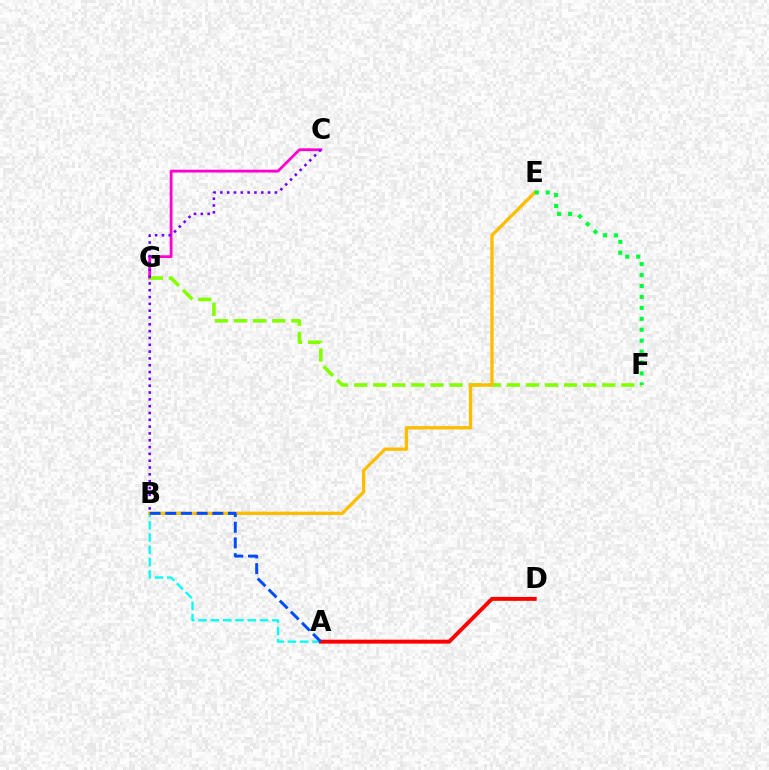{('C', 'G'): [{'color': '#ff00cf', 'line_style': 'solid', 'thickness': 2.02}], ('F', 'G'): [{'color': '#84ff00', 'line_style': 'dashed', 'thickness': 2.59}], ('A', 'B'): [{'color': '#00fff6', 'line_style': 'dashed', 'thickness': 1.67}, {'color': '#004bff', 'line_style': 'dashed', 'thickness': 2.13}], ('B', 'E'): [{'color': '#ffbd00', 'line_style': 'solid', 'thickness': 2.4}], ('E', 'F'): [{'color': '#00ff39', 'line_style': 'dotted', 'thickness': 2.97}], ('A', 'D'): [{'color': '#ff0000', 'line_style': 'solid', 'thickness': 2.82}], ('B', 'C'): [{'color': '#7200ff', 'line_style': 'dotted', 'thickness': 1.85}]}